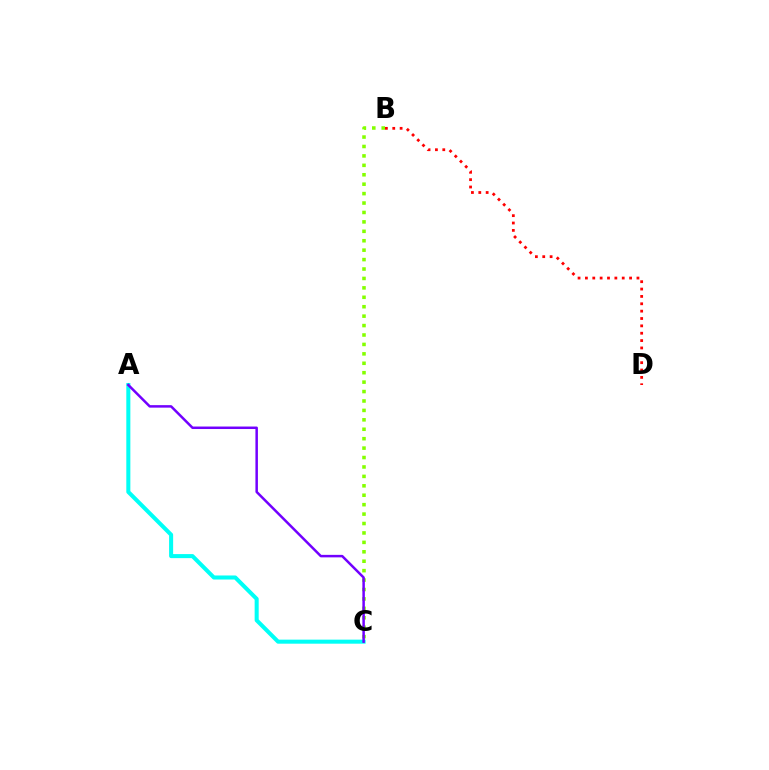{('A', 'C'): [{'color': '#00fff6', 'line_style': 'solid', 'thickness': 2.91}, {'color': '#7200ff', 'line_style': 'solid', 'thickness': 1.8}], ('B', 'D'): [{'color': '#ff0000', 'line_style': 'dotted', 'thickness': 2.0}], ('B', 'C'): [{'color': '#84ff00', 'line_style': 'dotted', 'thickness': 2.56}]}